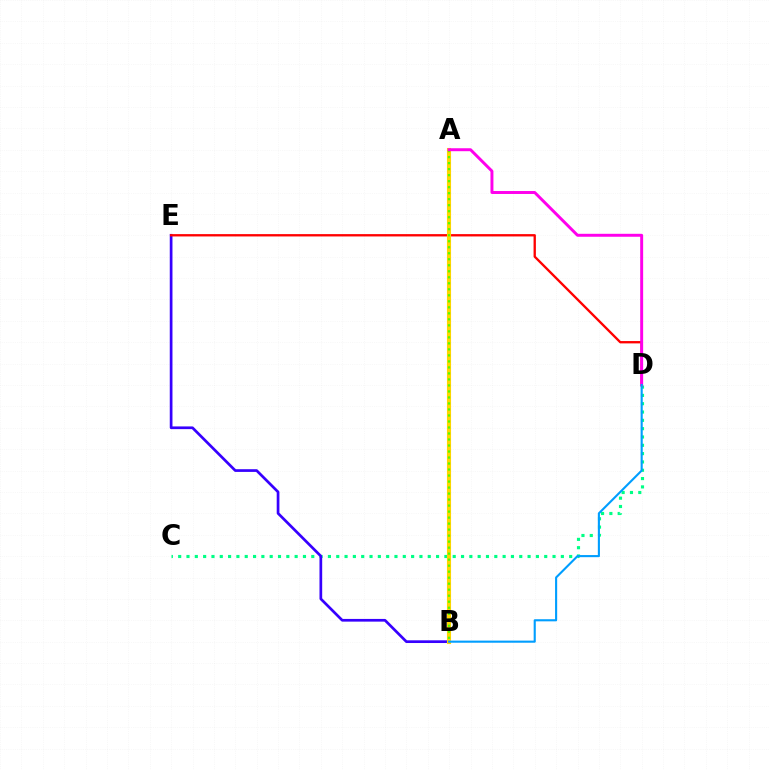{('C', 'D'): [{'color': '#00ff86', 'line_style': 'dotted', 'thickness': 2.26}], ('B', 'E'): [{'color': '#3700ff', 'line_style': 'solid', 'thickness': 1.95}], ('D', 'E'): [{'color': '#ff0000', 'line_style': 'solid', 'thickness': 1.68}], ('A', 'B'): [{'color': '#ffd500', 'line_style': 'solid', 'thickness': 2.96}, {'color': '#4fff00', 'line_style': 'dotted', 'thickness': 1.63}], ('A', 'D'): [{'color': '#ff00ed', 'line_style': 'solid', 'thickness': 2.12}], ('B', 'D'): [{'color': '#009eff', 'line_style': 'solid', 'thickness': 1.52}]}